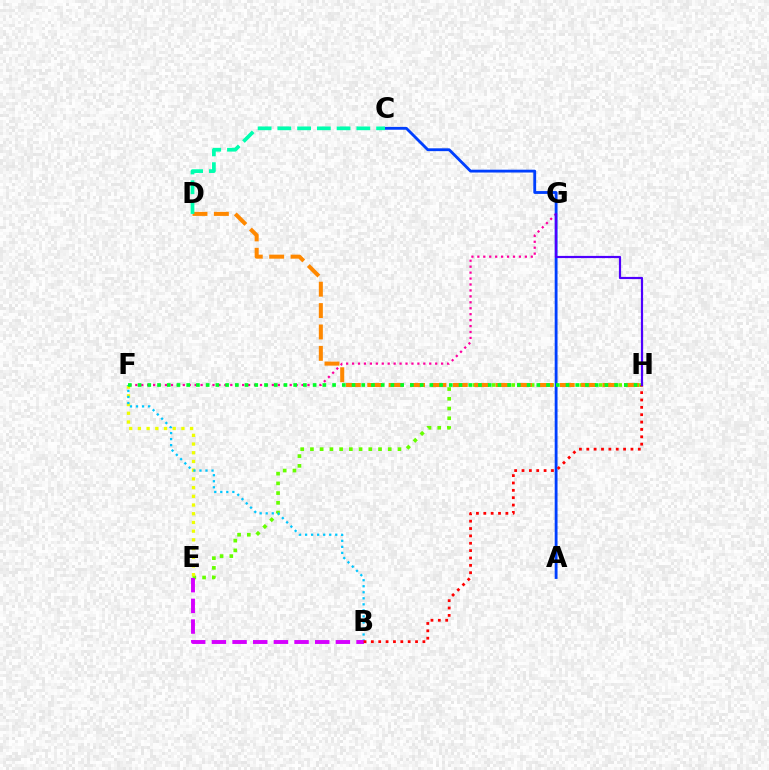{('E', 'H'): [{'color': '#66ff00', 'line_style': 'dotted', 'thickness': 2.64}], ('E', 'F'): [{'color': '#eeff00', 'line_style': 'dotted', 'thickness': 2.37}], ('F', 'G'): [{'color': '#ff00a0', 'line_style': 'dotted', 'thickness': 1.61}], ('B', 'F'): [{'color': '#00c7ff', 'line_style': 'dotted', 'thickness': 1.64}], ('A', 'C'): [{'color': '#003fff', 'line_style': 'solid', 'thickness': 2.04}], ('B', 'E'): [{'color': '#d600ff', 'line_style': 'dashed', 'thickness': 2.81}], ('D', 'H'): [{'color': '#ff8800', 'line_style': 'dashed', 'thickness': 2.91}], ('F', 'H'): [{'color': '#00ff27', 'line_style': 'dotted', 'thickness': 2.64}], ('B', 'H'): [{'color': '#ff0000', 'line_style': 'dotted', 'thickness': 2.0}], ('G', 'H'): [{'color': '#4f00ff', 'line_style': 'solid', 'thickness': 1.58}], ('C', 'D'): [{'color': '#00ffaf', 'line_style': 'dashed', 'thickness': 2.68}]}